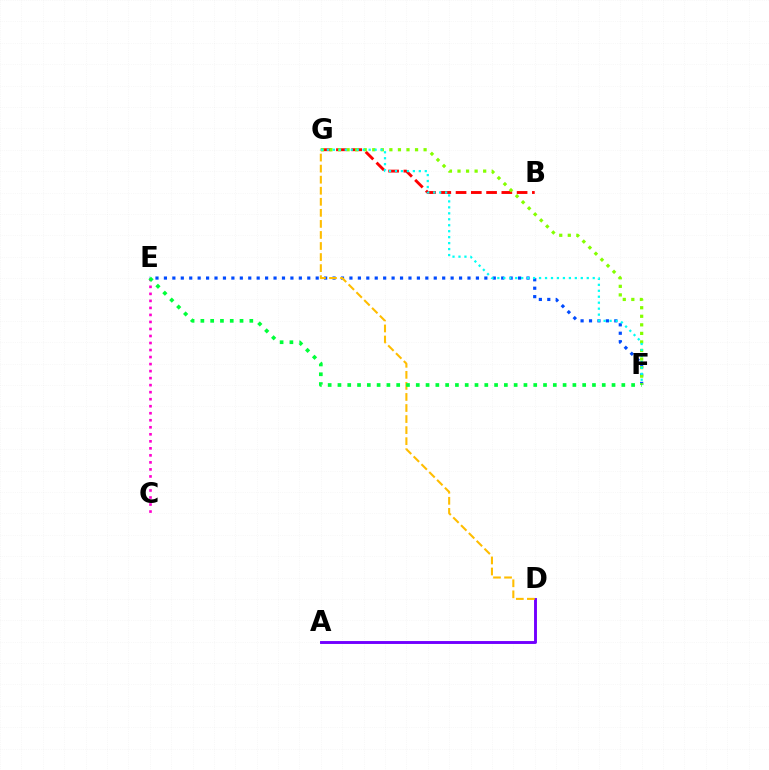{('E', 'F'): [{'color': '#004bff', 'line_style': 'dotted', 'thickness': 2.29}, {'color': '#00ff39', 'line_style': 'dotted', 'thickness': 2.66}], ('B', 'G'): [{'color': '#ff0000', 'line_style': 'dashed', 'thickness': 2.07}], ('F', 'G'): [{'color': '#84ff00', 'line_style': 'dotted', 'thickness': 2.32}, {'color': '#00fff6', 'line_style': 'dotted', 'thickness': 1.62}], ('A', 'D'): [{'color': '#7200ff', 'line_style': 'solid', 'thickness': 2.09}], ('D', 'G'): [{'color': '#ffbd00', 'line_style': 'dashed', 'thickness': 1.5}], ('C', 'E'): [{'color': '#ff00cf', 'line_style': 'dotted', 'thickness': 1.91}]}